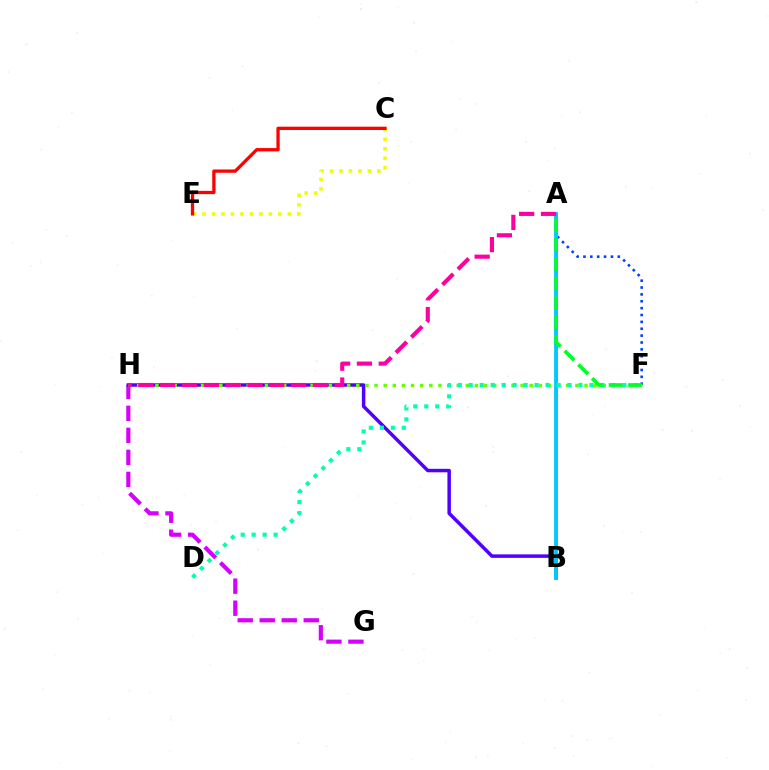{('G', 'H'): [{'color': '#d600ff', 'line_style': 'dashed', 'thickness': 2.99}], ('A', 'F'): [{'color': '#003fff', 'line_style': 'dotted', 'thickness': 1.87}, {'color': '#00ff27', 'line_style': 'dashed', 'thickness': 2.63}], ('A', 'B'): [{'color': '#ff8800', 'line_style': 'solid', 'thickness': 1.86}, {'color': '#00c7ff', 'line_style': 'solid', 'thickness': 2.75}], ('B', 'H'): [{'color': '#4f00ff', 'line_style': 'solid', 'thickness': 2.5}], ('C', 'E'): [{'color': '#eeff00', 'line_style': 'dotted', 'thickness': 2.57}, {'color': '#ff0000', 'line_style': 'solid', 'thickness': 2.37}], ('F', 'H'): [{'color': '#66ff00', 'line_style': 'dotted', 'thickness': 2.48}], ('D', 'F'): [{'color': '#00ffaf', 'line_style': 'dotted', 'thickness': 2.98}], ('A', 'H'): [{'color': '#ff00a0', 'line_style': 'dashed', 'thickness': 2.96}]}